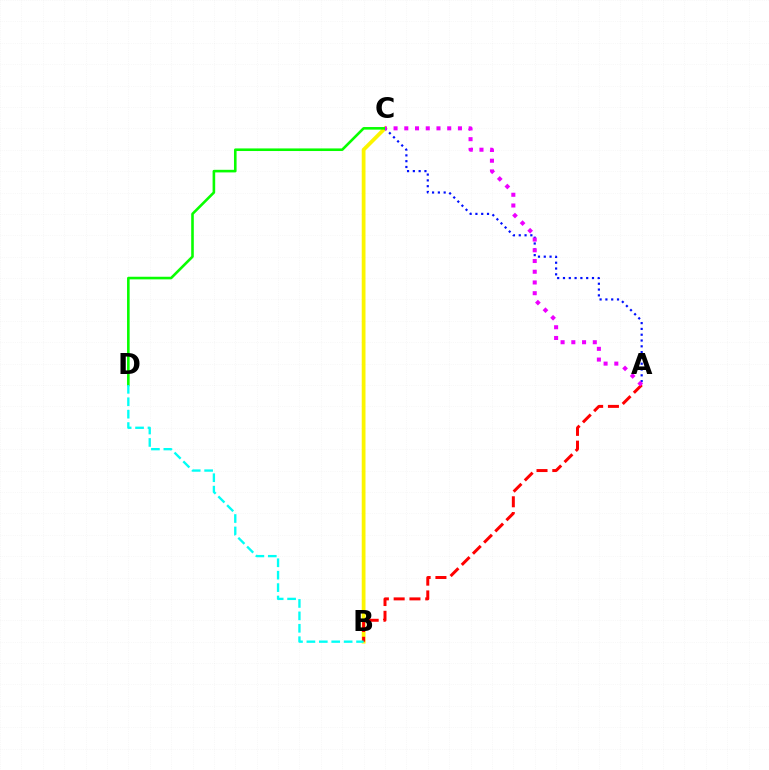{('B', 'C'): [{'color': '#fcf500', 'line_style': 'solid', 'thickness': 2.71}], ('A', 'C'): [{'color': '#0010ff', 'line_style': 'dotted', 'thickness': 1.58}, {'color': '#ee00ff', 'line_style': 'dotted', 'thickness': 2.92}], ('C', 'D'): [{'color': '#08ff00', 'line_style': 'solid', 'thickness': 1.87}], ('A', 'B'): [{'color': '#ff0000', 'line_style': 'dashed', 'thickness': 2.15}], ('B', 'D'): [{'color': '#00fff6', 'line_style': 'dashed', 'thickness': 1.69}]}